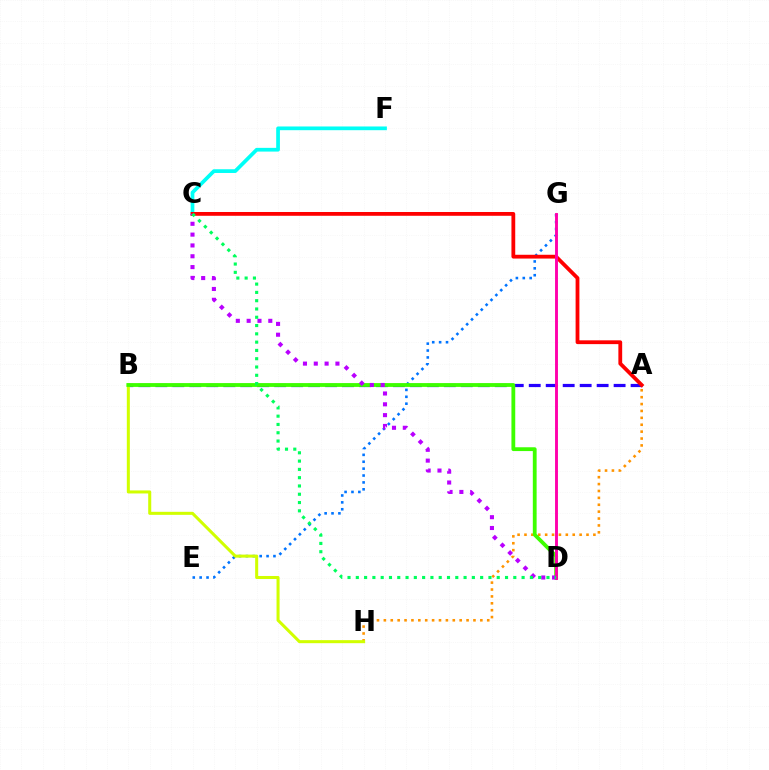{('E', 'G'): [{'color': '#0074ff', 'line_style': 'dotted', 'thickness': 1.87}], ('A', 'B'): [{'color': '#2500ff', 'line_style': 'dashed', 'thickness': 2.31}], ('C', 'F'): [{'color': '#00fff6', 'line_style': 'solid', 'thickness': 2.68}], ('A', 'H'): [{'color': '#ff9400', 'line_style': 'dotted', 'thickness': 1.87}], ('A', 'C'): [{'color': '#ff0000', 'line_style': 'solid', 'thickness': 2.73}], ('B', 'H'): [{'color': '#d1ff00', 'line_style': 'solid', 'thickness': 2.19}], ('B', 'D'): [{'color': '#3dff00', 'line_style': 'solid', 'thickness': 2.74}], ('C', 'D'): [{'color': '#b900ff', 'line_style': 'dotted', 'thickness': 2.94}, {'color': '#00ff5c', 'line_style': 'dotted', 'thickness': 2.25}], ('D', 'G'): [{'color': '#ff00ac', 'line_style': 'solid', 'thickness': 2.09}]}